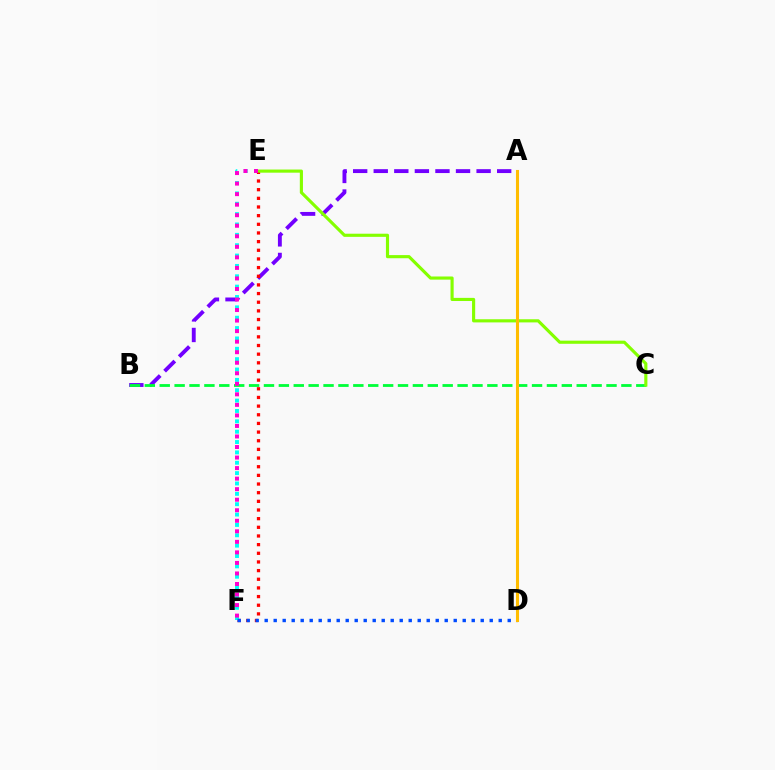{('A', 'B'): [{'color': '#7200ff', 'line_style': 'dashed', 'thickness': 2.79}], ('E', 'F'): [{'color': '#ff0000', 'line_style': 'dotted', 'thickness': 2.35}, {'color': '#00fff6', 'line_style': 'dotted', 'thickness': 2.81}, {'color': '#ff00cf', 'line_style': 'dotted', 'thickness': 2.86}], ('B', 'C'): [{'color': '#00ff39', 'line_style': 'dashed', 'thickness': 2.02}], ('C', 'E'): [{'color': '#84ff00', 'line_style': 'solid', 'thickness': 2.26}], ('D', 'F'): [{'color': '#004bff', 'line_style': 'dotted', 'thickness': 2.45}], ('A', 'D'): [{'color': '#ffbd00', 'line_style': 'solid', 'thickness': 2.21}]}